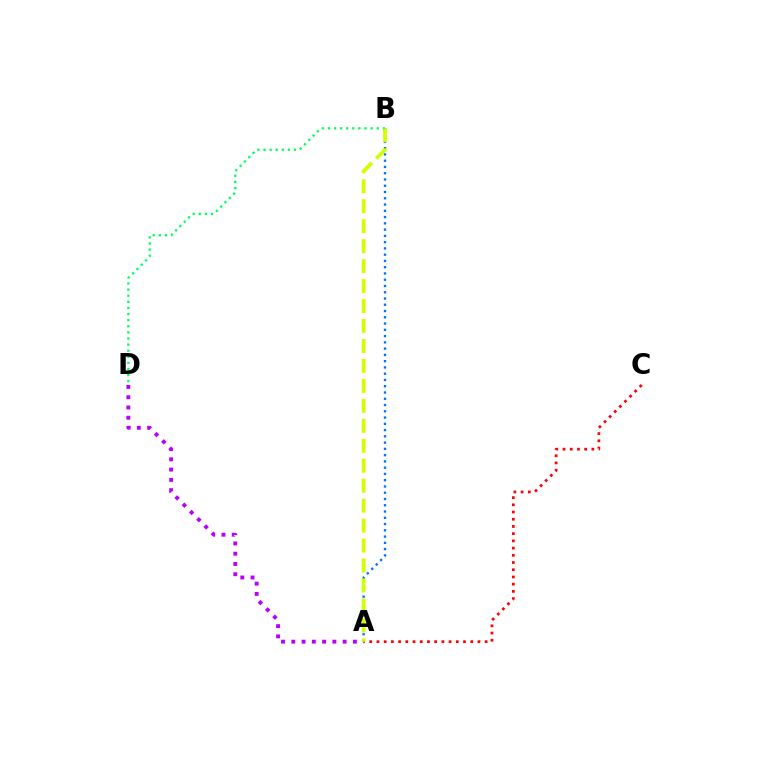{('B', 'D'): [{'color': '#00ff5c', 'line_style': 'dotted', 'thickness': 1.66}], ('A', 'D'): [{'color': '#b900ff', 'line_style': 'dotted', 'thickness': 2.79}], ('A', 'C'): [{'color': '#ff0000', 'line_style': 'dotted', 'thickness': 1.96}], ('A', 'B'): [{'color': '#0074ff', 'line_style': 'dotted', 'thickness': 1.7}, {'color': '#d1ff00', 'line_style': 'dashed', 'thickness': 2.71}]}